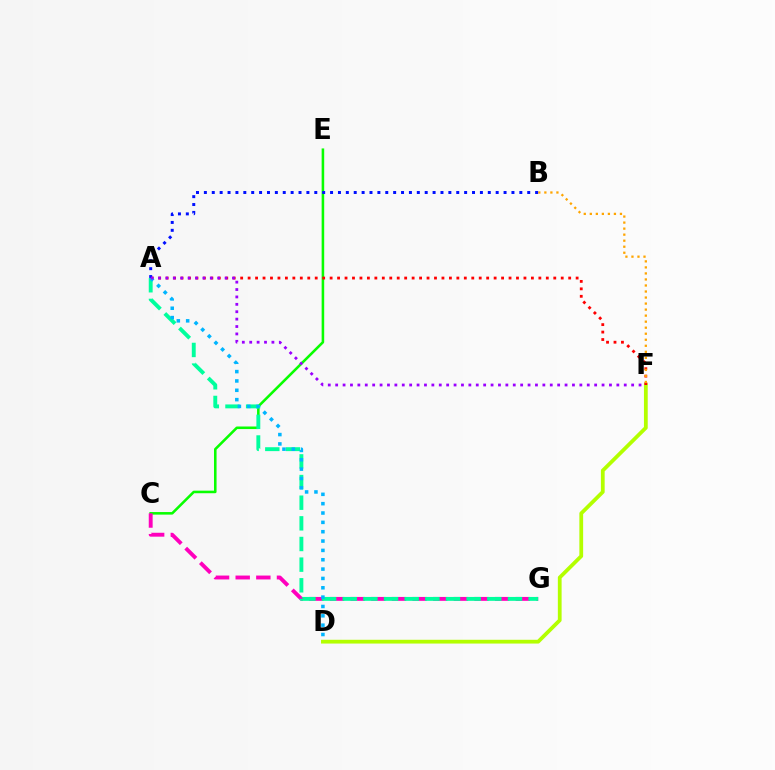{('C', 'E'): [{'color': '#08ff00', 'line_style': 'solid', 'thickness': 1.85}], ('C', 'G'): [{'color': '#ff00bd', 'line_style': 'dashed', 'thickness': 2.8}], ('D', 'F'): [{'color': '#b3ff00', 'line_style': 'solid', 'thickness': 2.72}], ('A', 'G'): [{'color': '#00ff9d', 'line_style': 'dashed', 'thickness': 2.81}], ('A', 'F'): [{'color': '#ff0000', 'line_style': 'dotted', 'thickness': 2.03}, {'color': '#9b00ff', 'line_style': 'dotted', 'thickness': 2.01}], ('B', 'F'): [{'color': '#ffa500', 'line_style': 'dotted', 'thickness': 1.64}], ('A', 'B'): [{'color': '#0010ff', 'line_style': 'dotted', 'thickness': 2.14}], ('A', 'D'): [{'color': '#00b5ff', 'line_style': 'dotted', 'thickness': 2.54}]}